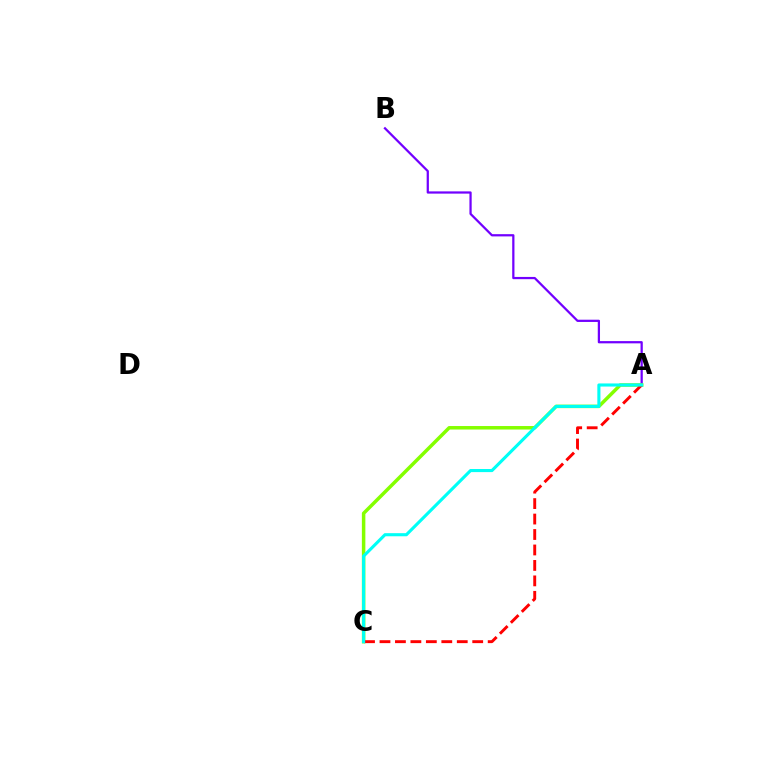{('A', 'B'): [{'color': '#7200ff', 'line_style': 'solid', 'thickness': 1.62}], ('A', 'C'): [{'color': '#84ff00', 'line_style': 'solid', 'thickness': 2.52}, {'color': '#ff0000', 'line_style': 'dashed', 'thickness': 2.1}, {'color': '#00fff6', 'line_style': 'solid', 'thickness': 2.24}]}